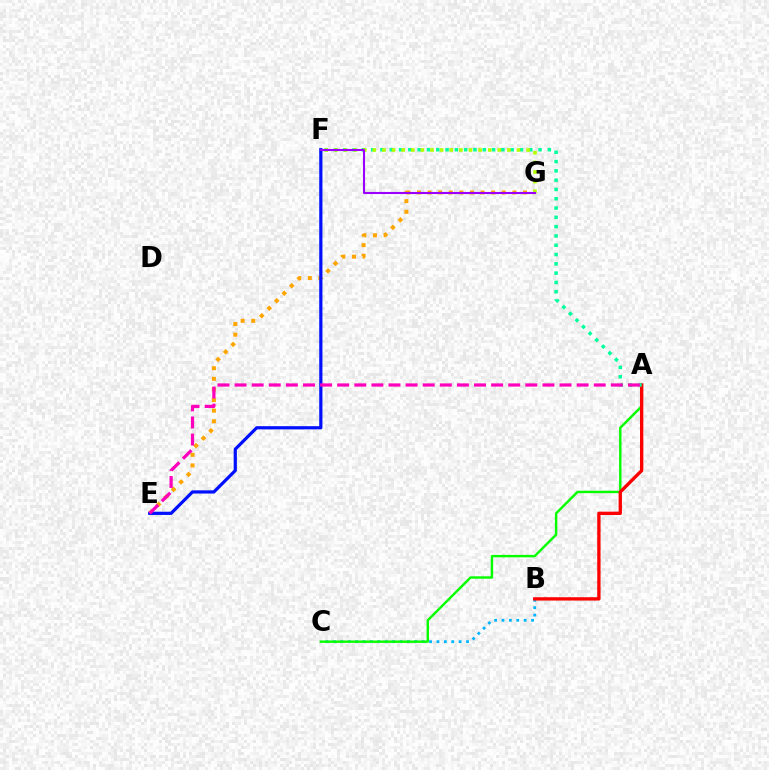{('B', 'C'): [{'color': '#00b5ff', 'line_style': 'dotted', 'thickness': 2.01}], ('E', 'G'): [{'color': '#ffa500', 'line_style': 'dotted', 'thickness': 2.88}], ('A', 'C'): [{'color': '#08ff00', 'line_style': 'solid', 'thickness': 1.75}], ('A', 'B'): [{'color': '#ff0000', 'line_style': 'solid', 'thickness': 2.4}], ('A', 'F'): [{'color': '#00ff9d', 'line_style': 'dotted', 'thickness': 2.53}], ('F', 'G'): [{'color': '#b3ff00', 'line_style': 'dotted', 'thickness': 2.61}, {'color': '#9b00ff', 'line_style': 'solid', 'thickness': 1.5}], ('E', 'F'): [{'color': '#0010ff', 'line_style': 'solid', 'thickness': 2.31}], ('A', 'E'): [{'color': '#ff00bd', 'line_style': 'dashed', 'thickness': 2.32}]}